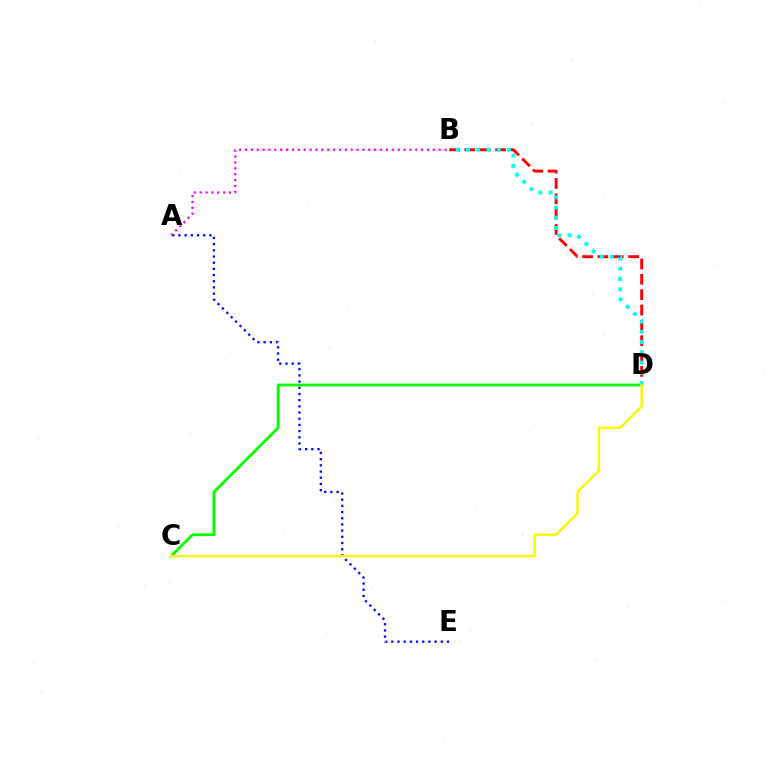{('A', 'E'): [{'color': '#0010ff', 'line_style': 'dotted', 'thickness': 1.68}], ('A', 'B'): [{'color': '#ee00ff', 'line_style': 'dotted', 'thickness': 1.6}], ('B', 'D'): [{'color': '#ff0000', 'line_style': 'dashed', 'thickness': 2.09}, {'color': '#00fff6', 'line_style': 'dotted', 'thickness': 2.79}], ('C', 'D'): [{'color': '#08ff00', 'line_style': 'solid', 'thickness': 2.02}, {'color': '#fcf500', 'line_style': 'solid', 'thickness': 1.7}]}